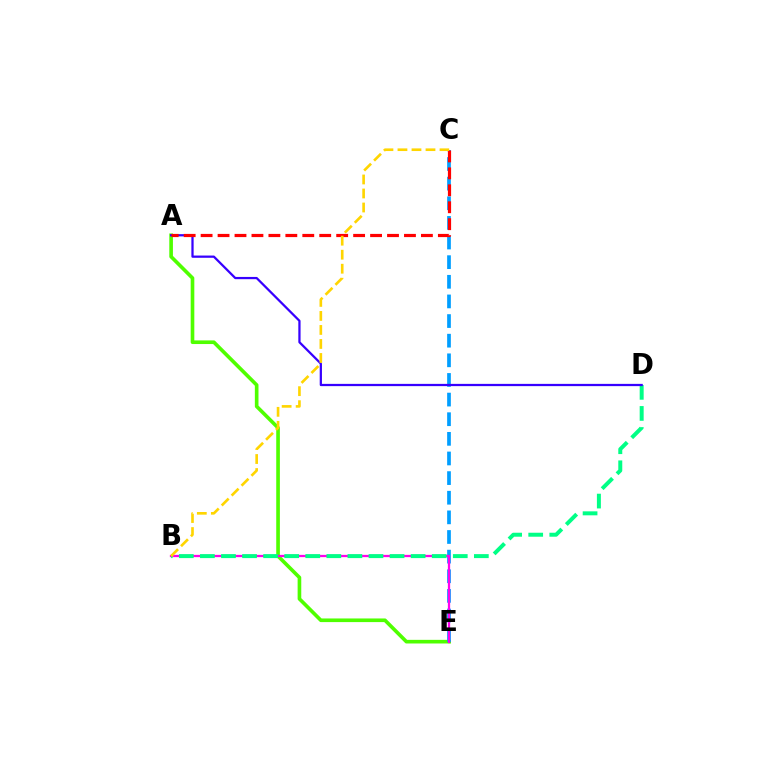{('A', 'E'): [{'color': '#4fff00', 'line_style': 'solid', 'thickness': 2.62}], ('C', 'E'): [{'color': '#009eff', 'line_style': 'dashed', 'thickness': 2.67}], ('B', 'E'): [{'color': '#ff00ed', 'line_style': 'solid', 'thickness': 1.64}], ('B', 'D'): [{'color': '#00ff86', 'line_style': 'dashed', 'thickness': 2.86}], ('A', 'D'): [{'color': '#3700ff', 'line_style': 'solid', 'thickness': 1.62}], ('A', 'C'): [{'color': '#ff0000', 'line_style': 'dashed', 'thickness': 2.3}], ('B', 'C'): [{'color': '#ffd500', 'line_style': 'dashed', 'thickness': 1.9}]}